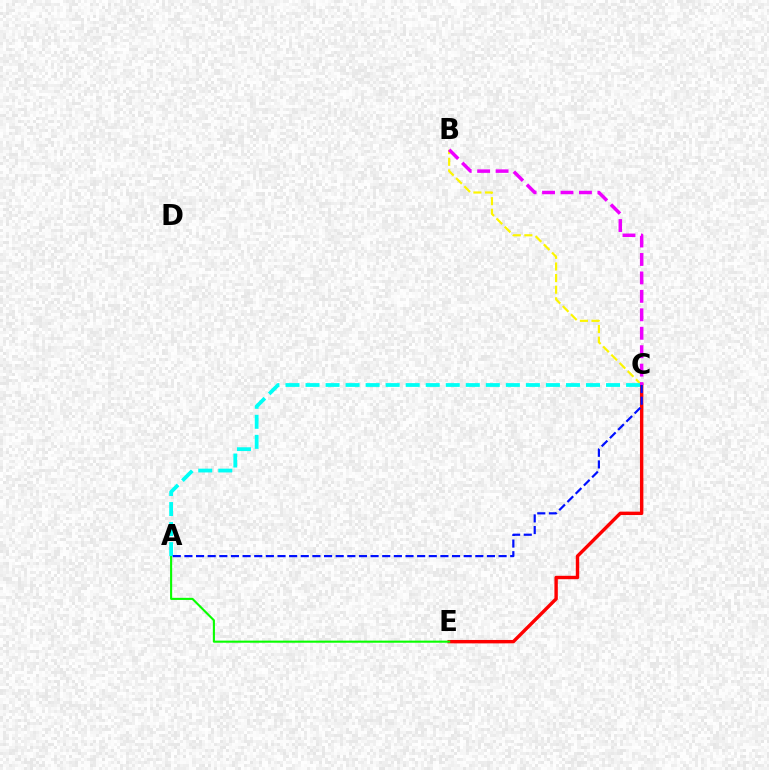{('B', 'C'): [{'color': '#fcf500', 'line_style': 'dashed', 'thickness': 1.58}, {'color': '#ee00ff', 'line_style': 'dashed', 'thickness': 2.51}], ('C', 'E'): [{'color': '#ff0000', 'line_style': 'solid', 'thickness': 2.45}], ('A', 'E'): [{'color': '#08ff00', 'line_style': 'solid', 'thickness': 1.52}], ('A', 'C'): [{'color': '#00fff6', 'line_style': 'dashed', 'thickness': 2.72}, {'color': '#0010ff', 'line_style': 'dashed', 'thickness': 1.58}]}